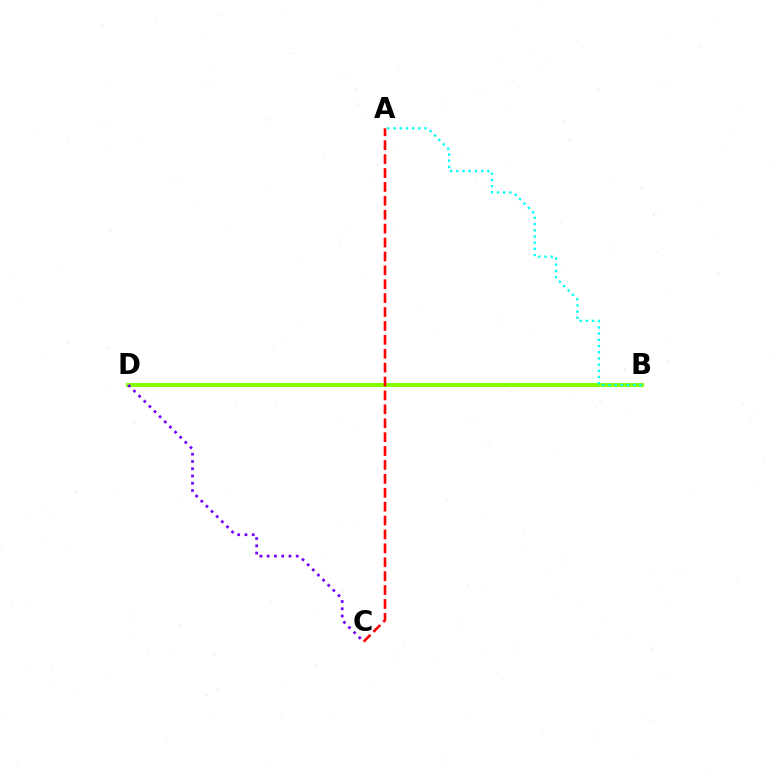{('B', 'D'): [{'color': '#84ff00', 'line_style': 'solid', 'thickness': 2.83}], ('A', 'B'): [{'color': '#00fff6', 'line_style': 'dotted', 'thickness': 1.68}], ('A', 'C'): [{'color': '#ff0000', 'line_style': 'dashed', 'thickness': 1.89}], ('C', 'D'): [{'color': '#7200ff', 'line_style': 'dotted', 'thickness': 1.97}]}